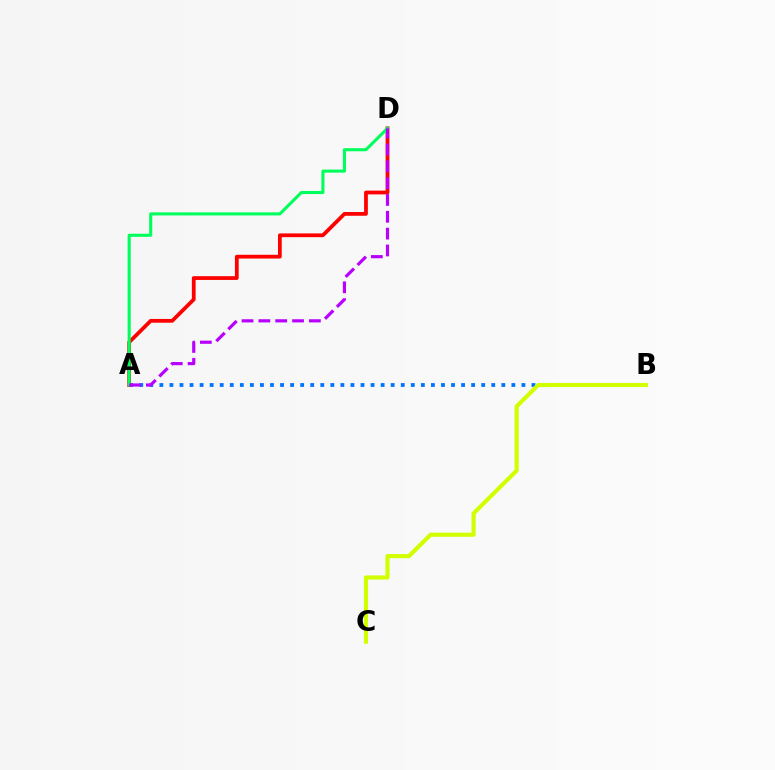{('A', 'B'): [{'color': '#0074ff', 'line_style': 'dotted', 'thickness': 2.73}], ('A', 'D'): [{'color': '#ff0000', 'line_style': 'solid', 'thickness': 2.71}, {'color': '#00ff5c', 'line_style': 'solid', 'thickness': 2.22}, {'color': '#b900ff', 'line_style': 'dashed', 'thickness': 2.29}], ('B', 'C'): [{'color': '#d1ff00', 'line_style': 'solid', 'thickness': 2.98}]}